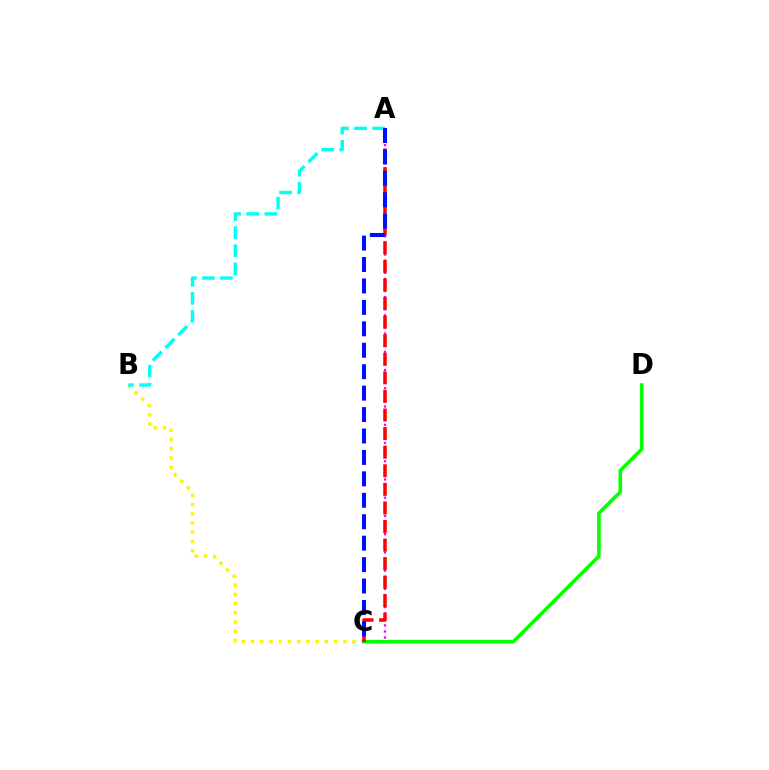{('A', 'C'): [{'color': '#ee00ff', 'line_style': 'dotted', 'thickness': 1.65}, {'color': '#ff0000', 'line_style': 'dashed', 'thickness': 2.52}, {'color': '#0010ff', 'line_style': 'dashed', 'thickness': 2.91}], ('B', 'C'): [{'color': '#fcf500', 'line_style': 'dotted', 'thickness': 2.51}], ('C', 'D'): [{'color': '#08ff00', 'line_style': 'solid', 'thickness': 2.59}], ('A', 'B'): [{'color': '#00fff6', 'line_style': 'dashed', 'thickness': 2.46}]}